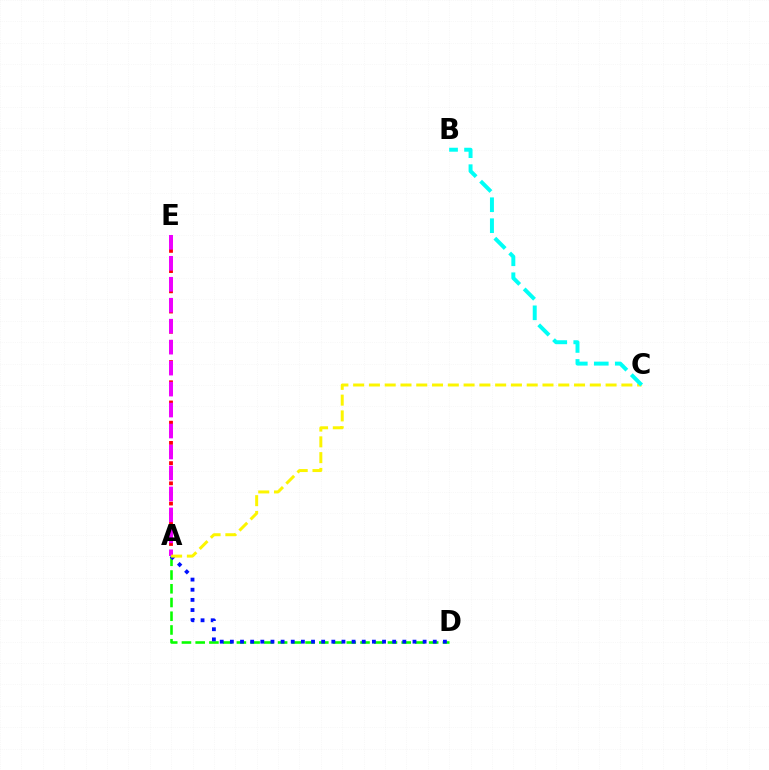{('A', 'D'): [{'color': '#08ff00', 'line_style': 'dashed', 'thickness': 1.87}, {'color': '#0010ff', 'line_style': 'dotted', 'thickness': 2.76}], ('A', 'E'): [{'color': '#ff0000', 'line_style': 'dotted', 'thickness': 2.75}, {'color': '#ee00ff', 'line_style': 'dashed', 'thickness': 2.85}], ('A', 'C'): [{'color': '#fcf500', 'line_style': 'dashed', 'thickness': 2.14}], ('B', 'C'): [{'color': '#00fff6', 'line_style': 'dashed', 'thickness': 2.85}]}